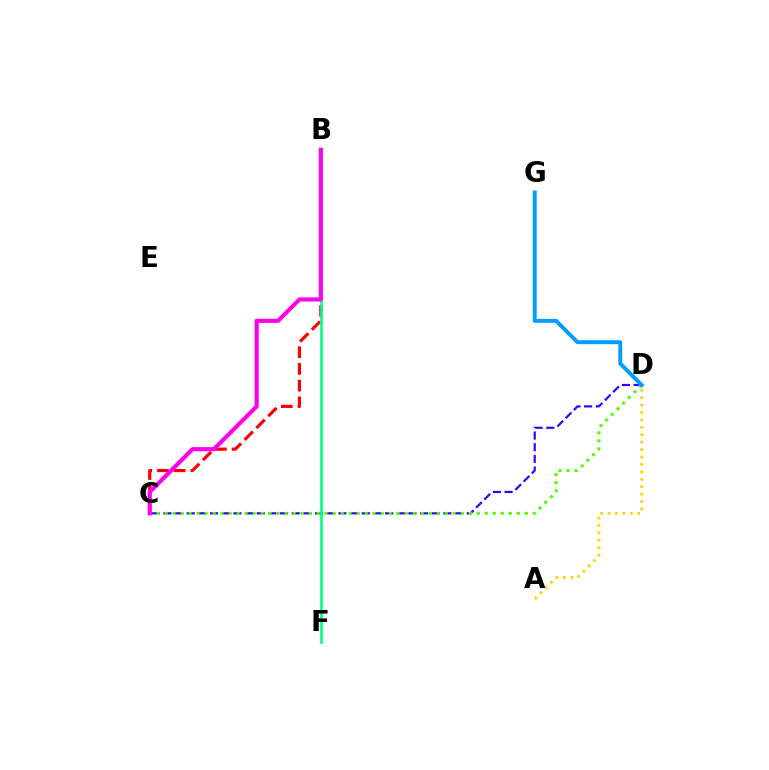{('C', 'D'): [{'color': '#3700ff', 'line_style': 'dashed', 'thickness': 1.59}, {'color': '#4fff00', 'line_style': 'dotted', 'thickness': 2.17}], ('B', 'C'): [{'color': '#ff0000', 'line_style': 'dashed', 'thickness': 2.27}, {'color': '#ff00ed', 'line_style': 'solid', 'thickness': 2.98}], ('B', 'F'): [{'color': '#00ff86', 'line_style': 'solid', 'thickness': 1.89}], ('A', 'D'): [{'color': '#ffd500', 'line_style': 'dotted', 'thickness': 2.01}], ('D', 'G'): [{'color': '#009eff', 'line_style': 'solid', 'thickness': 2.83}]}